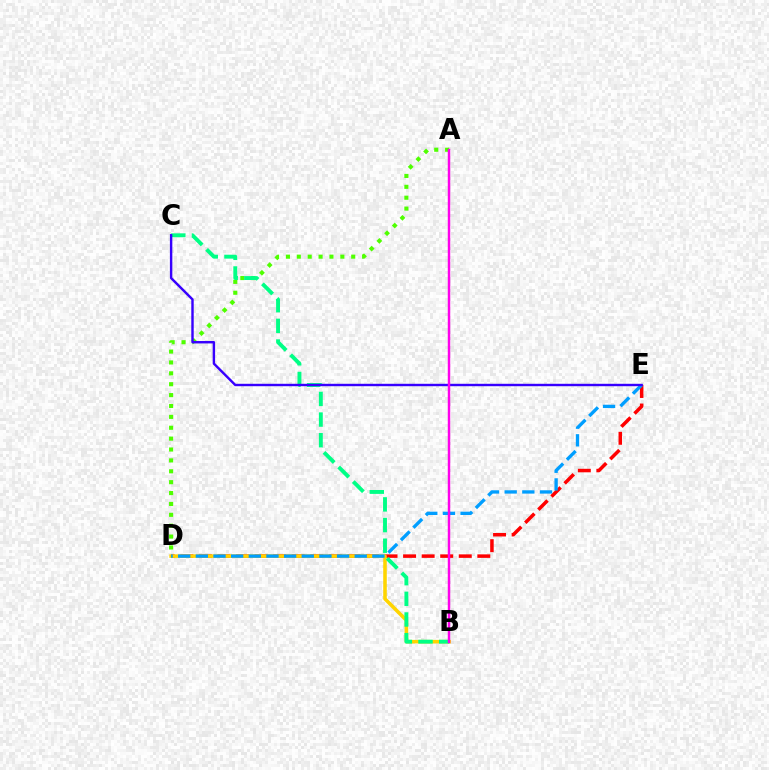{('D', 'E'): [{'color': '#ff0000', 'line_style': 'dashed', 'thickness': 2.52}, {'color': '#009eff', 'line_style': 'dashed', 'thickness': 2.4}], ('B', 'D'): [{'color': '#ffd500', 'line_style': 'solid', 'thickness': 2.56}], ('A', 'D'): [{'color': '#4fff00', 'line_style': 'dotted', 'thickness': 2.96}], ('B', 'C'): [{'color': '#00ff86', 'line_style': 'dashed', 'thickness': 2.81}], ('C', 'E'): [{'color': '#3700ff', 'line_style': 'solid', 'thickness': 1.74}], ('A', 'B'): [{'color': '#ff00ed', 'line_style': 'solid', 'thickness': 1.77}]}